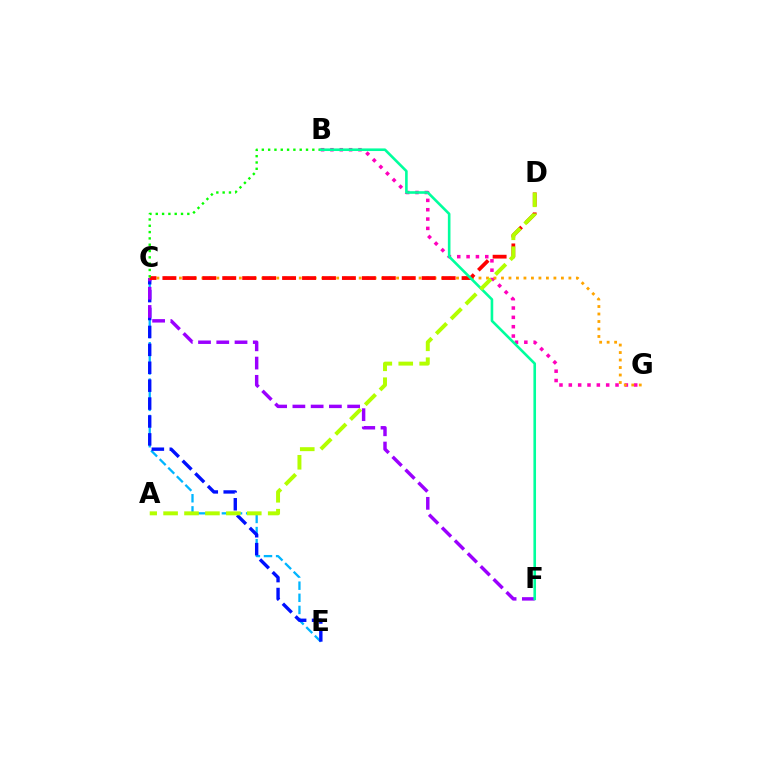{('C', 'E'): [{'color': '#00b5ff', 'line_style': 'dashed', 'thickness': 1.65}, {'color': '#0010ff', 'line_style': 'dashed', 'thickness': 2.43}], ('B', 'G'): [{'color': '#ff00bd', 'line_style': 'dotted', 'thickness': 2.54}], ('C', 'F'): [{'color': '#9b00ff', 'line_style': 'dashed', 'thickness': 2.48}], ('C', 'G'): [{'color': '#ffa500', 'line_style': 'dotted', 'thickness': 2.04}], ('C', 'D'): [{'color': '#ff0000', 'line_style': 'dashed', 'thickness': 2.71}], ('B', 'C'): [{'color': '#08ff00', 'line_style': 'dotted', 'thickness': 1.71}], ('B', 'F'): [{'color': '#00ff9d', 'line_style': 'solid', 'thickness': 1.88}], ('A', 'D'): [{'color': '#b3ff00', 'line_style': 'dashed', 'thickness': 2.84}]}